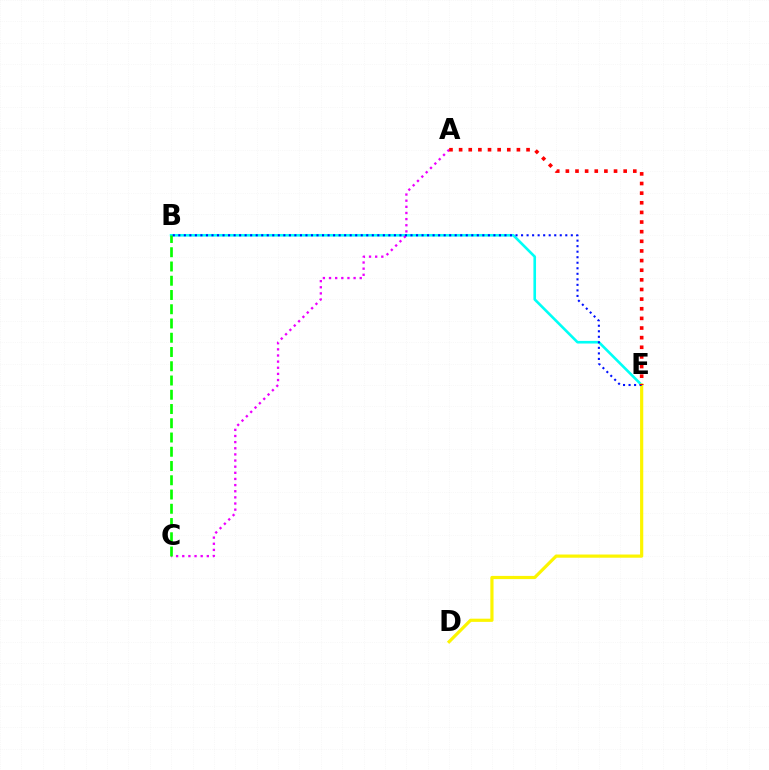{('B', 'E'): [{'color': '#00fff6', 'line_style': 'solid', 'thickness': 1.89}, {'color': '#0010ff', 'line_style': 'dotted', 'thickness': 1.5}], ('A', 'C'): [{'color': '#ee00ff', 'line_style': 'dotted', 'thickness': 1.67}], ('B', 'C'): [{'color': '#08ff00', 'line_style': 'dashed', 'thickness': 1.94}], ('D', 'E'): [{'color': '#fcf500', 'line_style': 'solid', 'thickness': 2.3}], ('A', 'E'): [{'color': '#ff0000', 'line_style': 'dotted', 'thickness': 2.62}]}